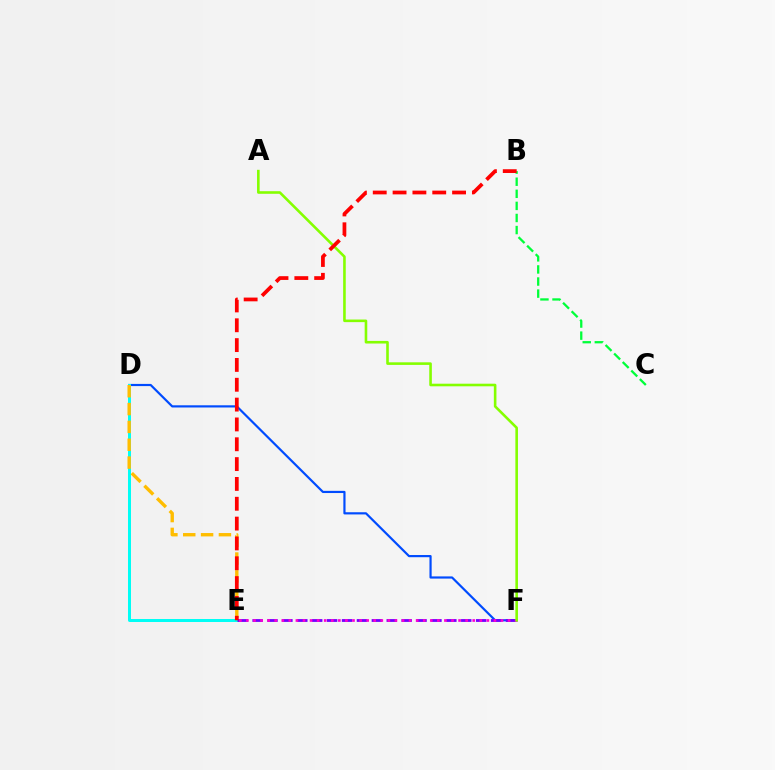{('D', 'F'): [{'color': '#004bff', 'line_style': 'solid', 'thickness': 1.57}], ('D', 'E'): [{'color': '#00fff6', 'line_style': 'solid', 'thickness': 2.15}, {'color': '#ffbd00', 'line_style': 'dashed', 'thickness': 2.42}], ('E', 'F'): [{'color': '#7200ff', 'line_style': 'dashed', 'thickness': 2.02}, {'color': '#ff00cf', 'line_style': 'dotted', 'thickness': 1.92}], ('B', 'C'): [{'color': '#00ff39', 'line_style': 'dashed', 'thickness': 1.64}], ('A', 'F'): [{'color': '#84ff00', 'line_style': 'solid', 'thickness': 1.87}], ('B', 'E'): [{'color': '#ff0000', 'line_style': 'dashed', 'thickness': 2.69}]}